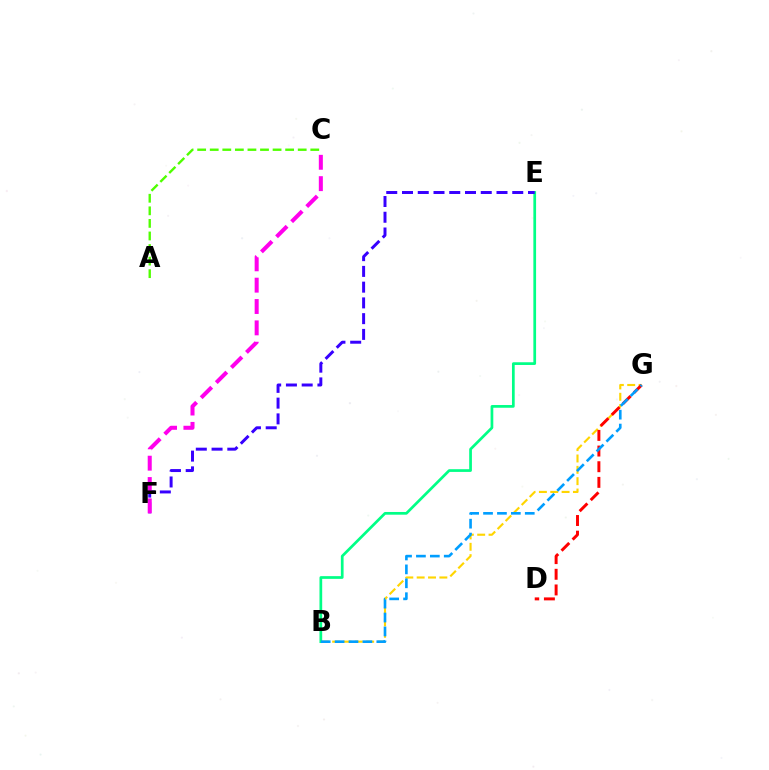{('B', 'G'): [{'color': '#ffd500', 'line_style': 'dashed', 'thickness': 1.54}, {'color': '#009eff', 'line_style': 'dashed', 'thickness': 1.89}], ('D', 'G'): [{'color': '#ff0000', 'line_style': 'dashed', 'thickness': 2.13}], ('B', 'E'): [{'color': '#00ff86', 'line_style': 'solid', 'thickness': 1.96}], ('E', 'F'): [{'color': '#3700ff', 'line_style': 'dashed', 'thickness': 2.14}], ('C', 'F'): [{'color': '#ff00ed', 'line_style': 'dashed', 'thickness': 2.9}], ('A', 'C'): [{'color': '#4fff00', 'line_style': 'dashed', 'thickness': 1.71}]}